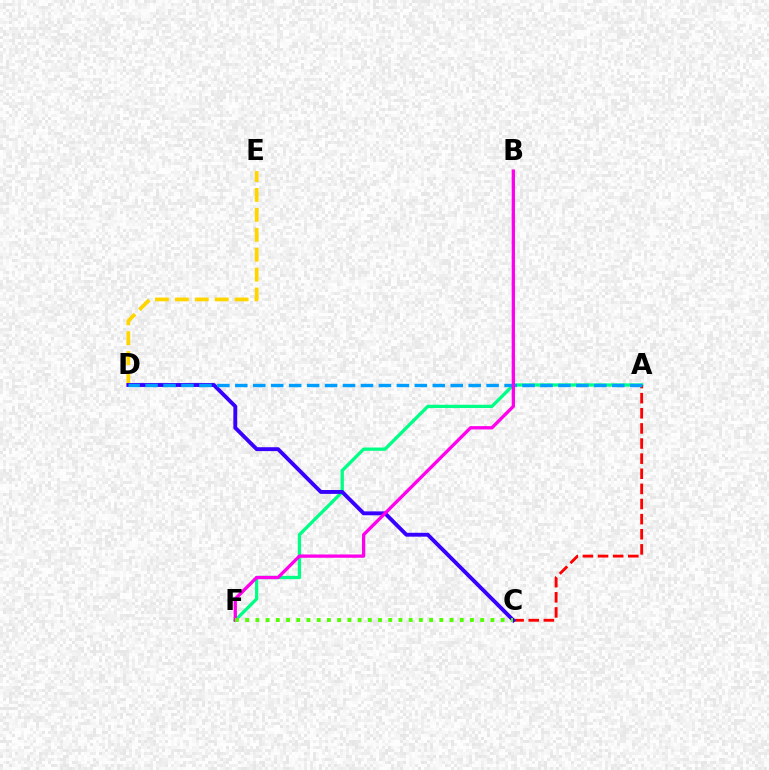{('D', 'E'): [{'color': '#ffd500', 'line_style': 'dashed', 'thickness': 2.71}], ('A', 'F'): [{'color': '#00ff86', 'line_style': 'solid', 'thickness': 2.37}], ('A', 'C'): [{'color': '#ff0000', 'line_style': 'dashed', 'thickness': 2.05}], ('C', 'D'): [{'color': '#3700ff', 'line_style': 'solid', 'thickness': 2.79}], ('A', 'D'): [{'color': '#009eff', 'line_style': 'dashed', 'thickness': 2.44}], ('B', 'F'): [{'color': '#ff00ed', 'line_style': 'solid', 'thickness': 2.38}], ('C', 'F'): [{'color': '#4fff00', 'line_style': 'dotted', 'thickness': 2.78}]}